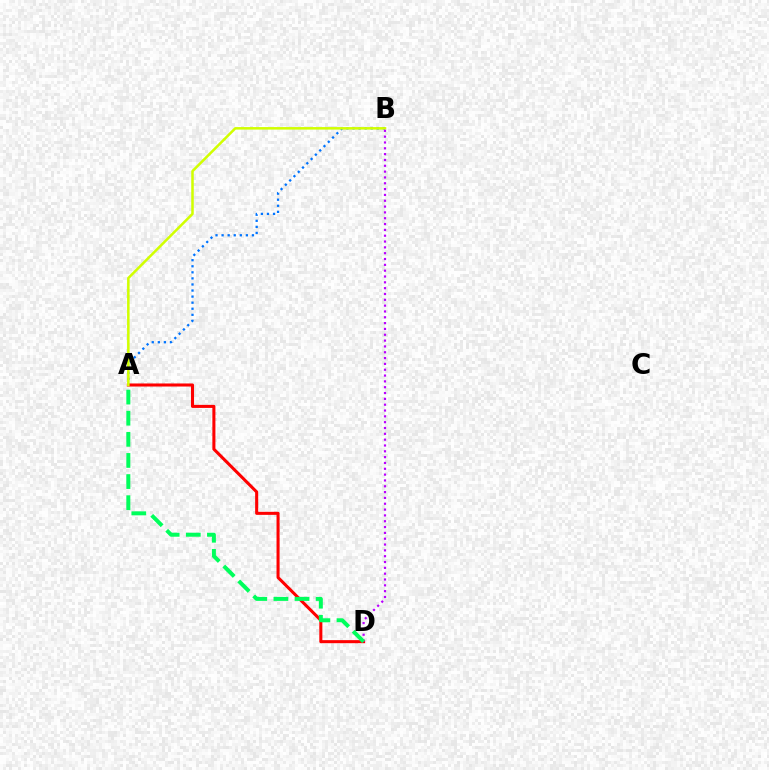{('A', 'B'): [{'color': '#0074ff', 'line_style': 'dotted', 'thickness': 1.65}, {'color': '#d1ff00', 'line_style': 'solid', 'thickness': 1.82}], ('A', 'D'): [{'color': '#ff0000', 'line_style': 'solid', 'thickness': 2.2}, {'color': '#00ff5c', 'line_style': 'dashed', 'thickness': 2.87}], ('B', 'D'): [{'color': '#b900ff', 'line_style': 'dotted', 'thickness': 1.58}]}